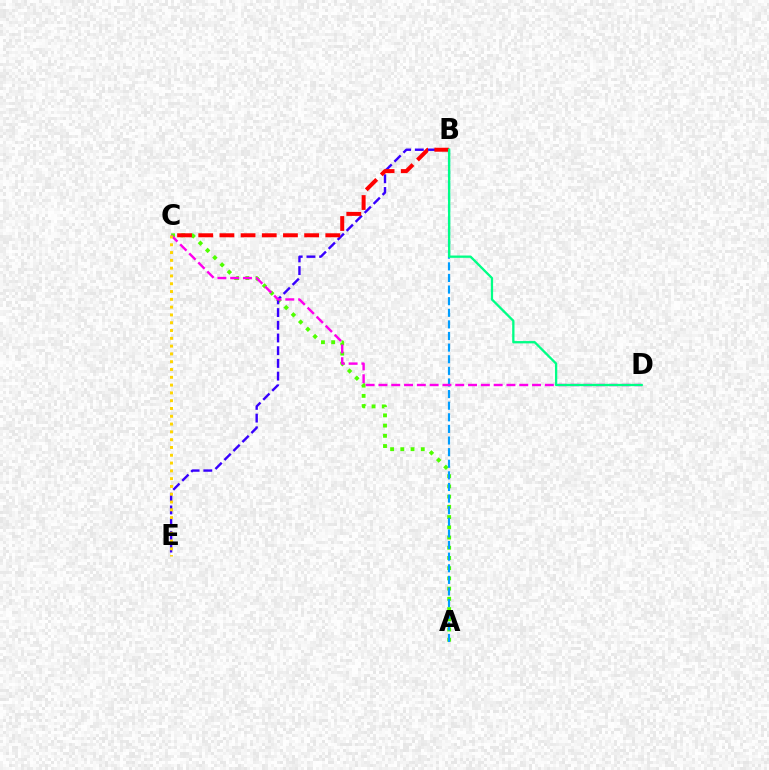{('A', 'C'): [{'color': '#4fff00', 'line_style': 'dotted', 'thickness': 2.78}], ('A', 'B'): [{'color': '#009eff', 'line_style': 'dashed', 'thickness': 1.58}], ('B', 'E'): [{'color': '#3700ff', 'line_style': 'dashed', 'thickness': 1.73}], ('C', 'D'): [{'color': '#ff00ed', 'line_style': 'dashed', 'thickness': 1.74}], ('B', 'C'): [{'color': '#ff0000', 'line_style': 'dashed', 'thickness': 2.88}], ('B', 'D'): [{'color': '#00ff86', 'line_style': 'solid', 'thickness': 1.66}], ('C', 'E'): [{'color': '#ffd500', 'line_style': 'dotted', 'thickness': 2.12}]}